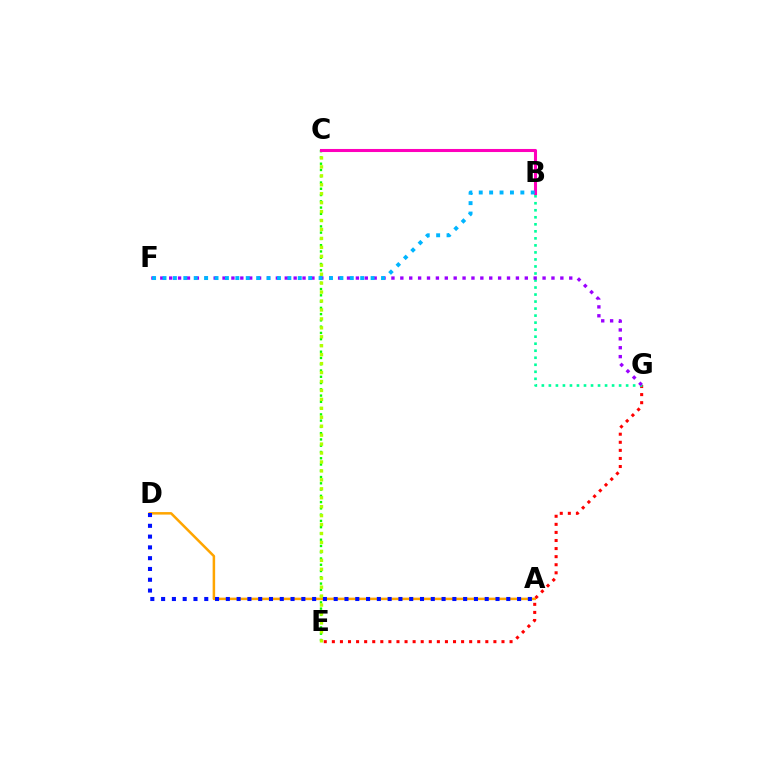{('C', 'E'): [{'color': '#08ff00', 'line_style': 'dotted', 'thickness': 1.7}, {'color': '#b3ff00', 'line_style': 'dotted', 'thickness': 2.43}], ('A', 'D'): [{'color': '#ffa500', 'line_style': 'solid', 'thickness': 1.81}, {'color': '#0010ff', 'line_style': 'dotted', 'thickness': 2.93}], ('E', 'G'): [{'color': '#ff0000', 'line_style': 'dotted', 'thickness': 2.19}], ('B', 'G'): [{'color': '#00ff9d', 'line_style': 'dotted', 'thickness': 1.91}], ('B', 'C'): [{'color': '#ff00bd', 'line_style': 'solid', 'thickness': 2.2}], ('F', 'G'): [{'color': '#9b00ff', 'line_style': 'dotted', 'thickness': 2.42}], ('B', 'F'): [{'color': '#00b5ff', 'line_style': 'dotted', 'thickness': 2.83}]}